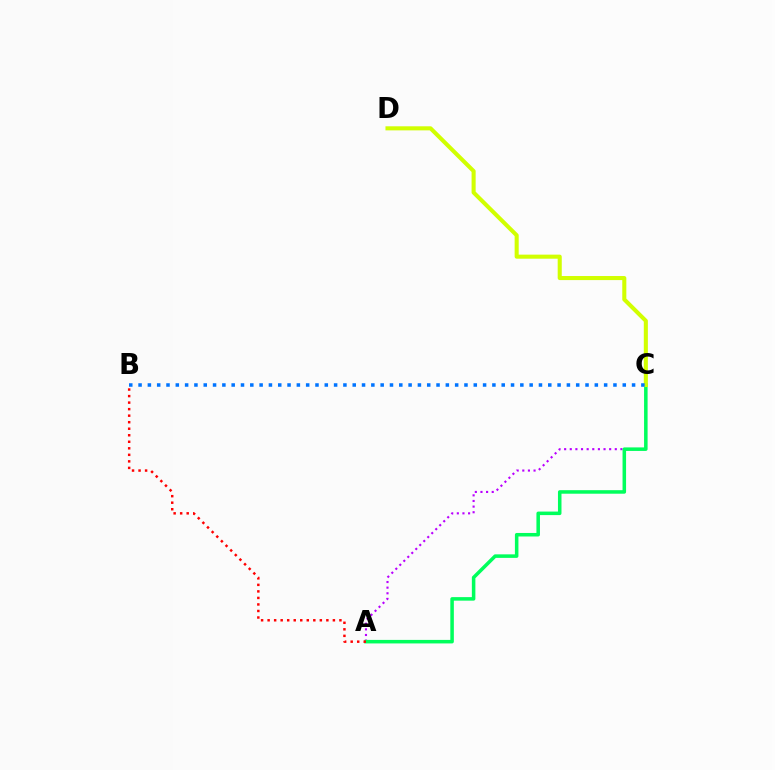{('A', 'C'): [{'color': '#b900ff', 'line_style': 'dotted', 'thickness': 1.53}, {'color': '#00ff5c', 'line_style': 'solid', 'thickness': 2.54}], ('C', 'D'): [{'color': '#d1ff00', 'line_style': 'solid', 'thickness': 2.93}], ('A', 'B'): [{'color': '#ff0000', 'line_style': 'dotted', 'thickness': 1.77}], ('B', 'C'): [{'color': '#0074ff', 'line_style': 'dotted', 'thickness': 2.53}]}